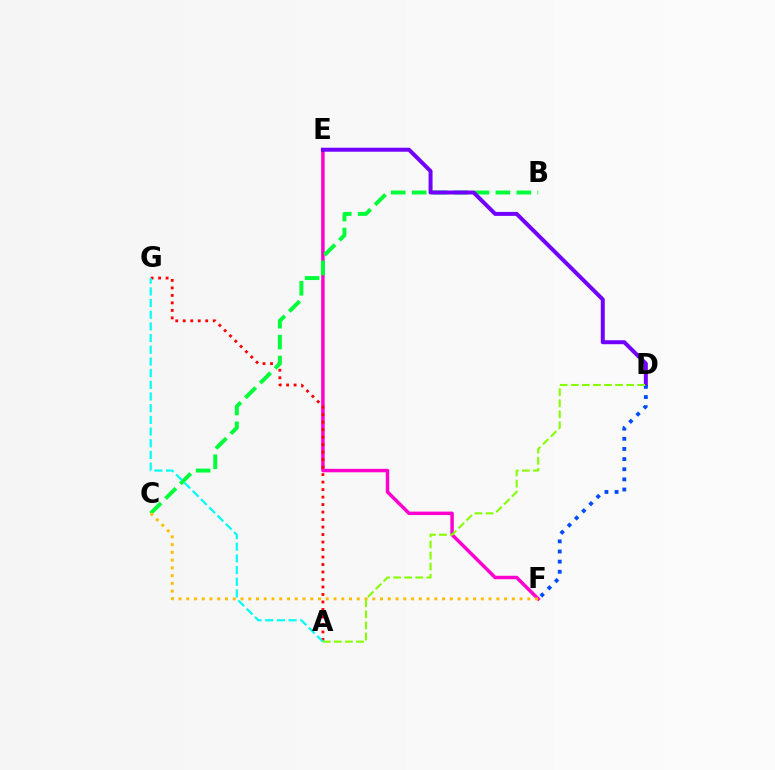{('E', 'F'): [{'color': '#ff00cf', 'line_style': 'solid', 'thickness': 2.5}], ('A', 'G'): [{'color': '#ff0000', 'line_style': 'dotted', 'thickness': 2.04}, {'color': '#00fff6', 'line_style': 'dashed', 'thickness': 1.59}], ('B', 'C'): [{'color': '#00ff39', 'line_style': 'dashed', 'thickness': 2.84}], ('C', 'F'): [{'color': '#ffbd00', 'line_style': 'dotted', 'thickness': 2.11}], ('D', 'E'): [{'color': '#7200ff', 'line_style': 'solid', 'thickness': 2.86}], ('D', 'F'): [{'color': '#004bff', 'line_style': 'dotted', 'thickness': 2.76}], ('A', 'D'): [{'color': '#84ff00', 'line_style': 'dashed', 'thickness': 1.51}]}